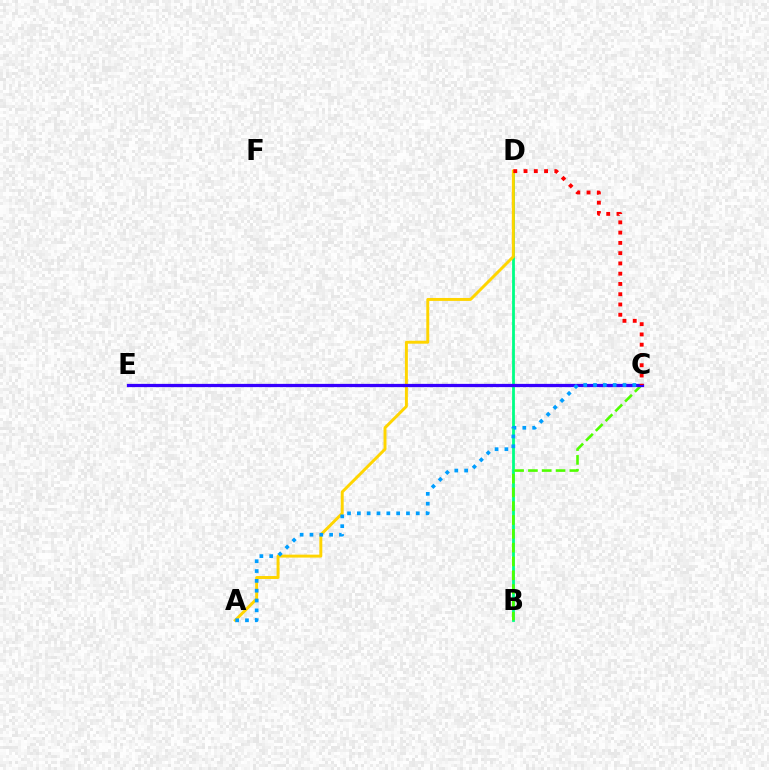{('C', 'E'): [{'color': '#ff00ed', 'line_style': 'dotted', 'thickness': 1.94}, {'color': '#3700ff', 'line_style': 'solid', 'thickness': 2.33}], ('B', 'D'): [{'color': '#00ff86', 'line_style': 'solid', 'thickness': 2.02}], ('B', 'C'): [{'color': '#4fff00', 'line_style': 'dashed', 'thickness': 1.88}], ('A', 'D'): [{'color': '#ffd500', 'line_style': 'solid', 'thickness': 2.12}], ('A', 'C'): [{'color': '#009eff', 'line_style': 'dotted', 'thickness': 2.67}], ('C', 'D'): [{'color': '#ff0000', 'line_style': 'dotted', 'thickness': 2.79}]}